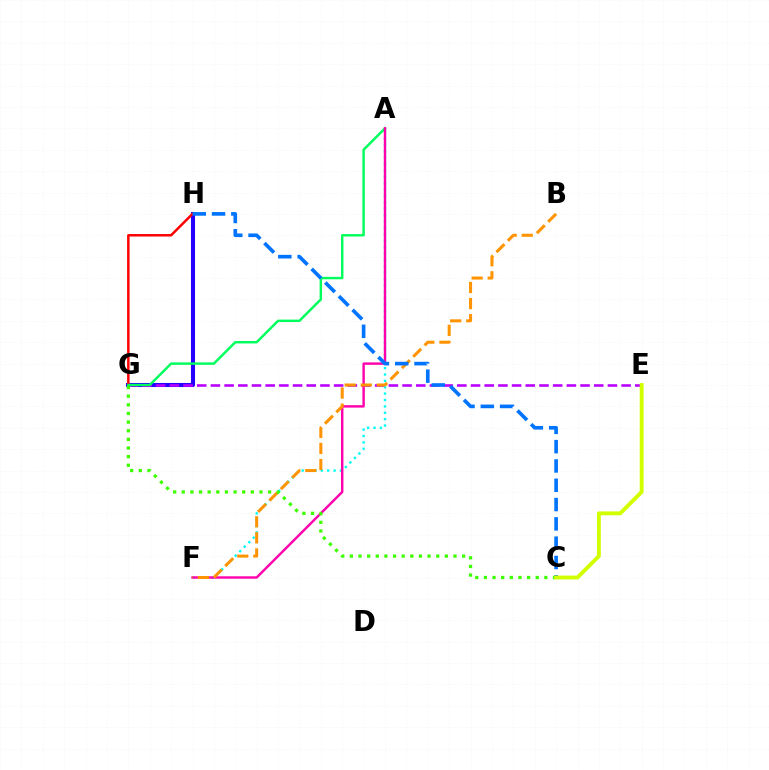{('G', 'H'): [{'color': '#2500ff', 'line_style': 'solid', 'thickness': 2.92}, {'color': '#ff0000', 'line_style': 'solid', 'thickness': 1.78}], ('E', 'G'): [{'color': '#b900ff', 'line_style': 'dashed', 'thickness': 1.86}], ('A', 'F'): [{'color': '#00fff6', 'line_style': 'dotted', 'thickness': 1.73}, {'color': '#ff00ac', 'line_style': 'solid', 'thickness': 1.74}], ('A', 'G'): [{'color': '#00ff5c', 'line_style': 'solid', 'thickness': 1.76}], ('B', 'F'): [{'color': '#ff9400', 'line_style': 'dashed', 'thickness': 2.18}], ('C', 'H'): [{'color': '#0074ff', 'line_style': 'dashed', 'thickness': 2.62}], ('C', 'G'): [{'color': '#3dff00', 'line_style': 'dotted', 'thickness': 2.35}], ('C', 'E'): [{'color': '#d1ff00', 'line_style': 'solid', 'thickness': 2.79}]}